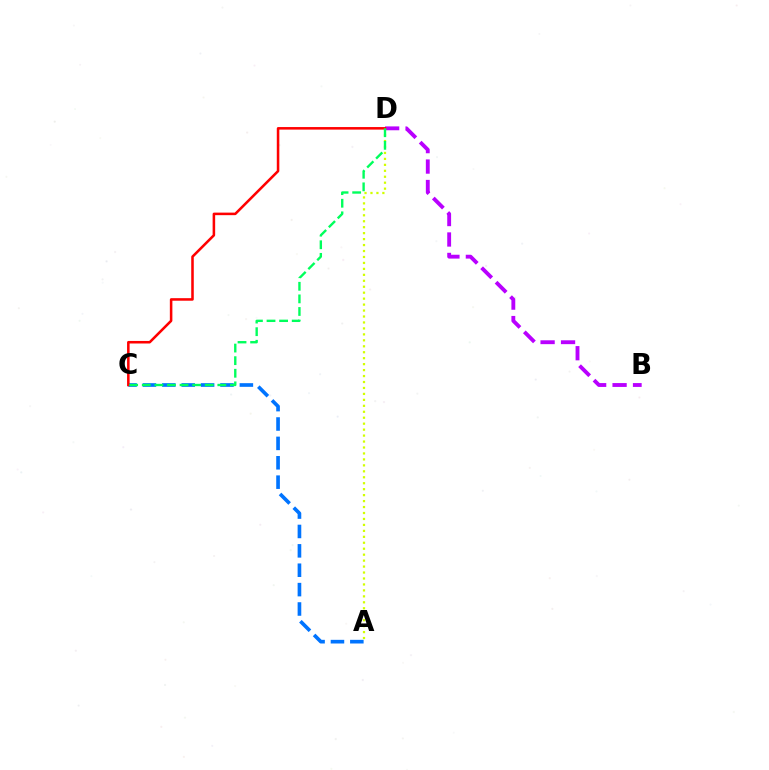{('B', 'D'): [{'color': '#b900ff', 'line_style': 'dashed', 'thickness': 2.78}], ('A', 'D'): [{'color': '#d1ff00', 'line_style': 'dotted', 'thickness': 1.62}], ('A', 'C'): [{'color': '#0074ff', 'line_style': 'dashed', 'thickness': 2.63}], ('C', 'D'): [{'color': '#ff0000', 'line_style': 'solid', 'thickness': 1.83}, {'color': '#00ff5c', 'line_style': 'dashed', 'thickness': 1.71}]}